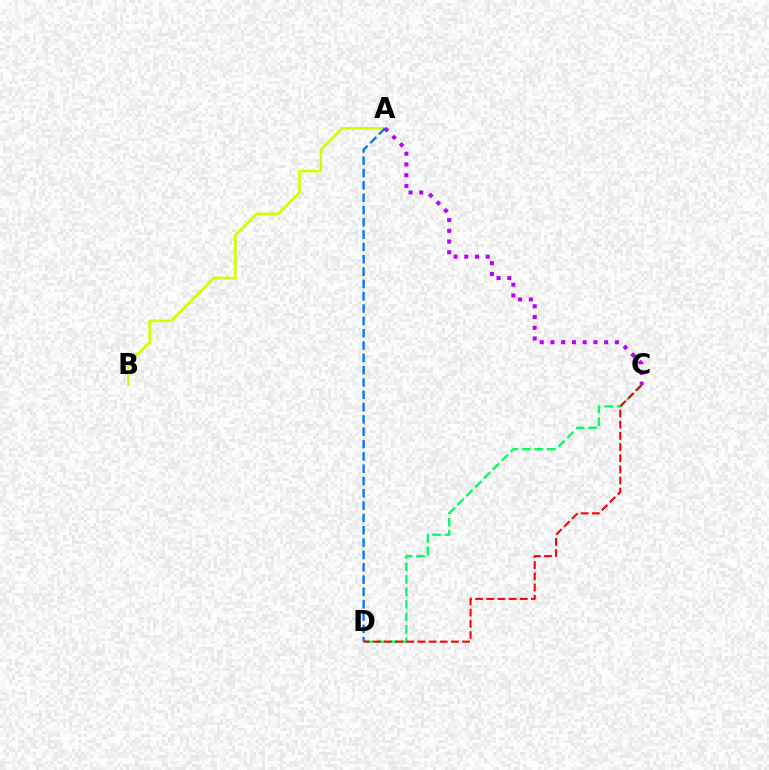{('A', 'B'): [{'color': '#d1ff00', 'line_style': 'solid', 'thickness': 1.89}], ('A', 'C'): [{'color': '#b900ff', 'line_style': 'dotted', 'thickness': 2.92}], ('C', 'D'): [{'color': '#00ff5c', 'line_style': 'dashed', 'thickness': 1.7}, {'color': '#ff0000', 'line_style': 'dashed', 'thickness': 1.52}], ('A', 'D'): [{'color': '#0074ff', 'line_style': 'dashed', 'thickness': 1.67}]}